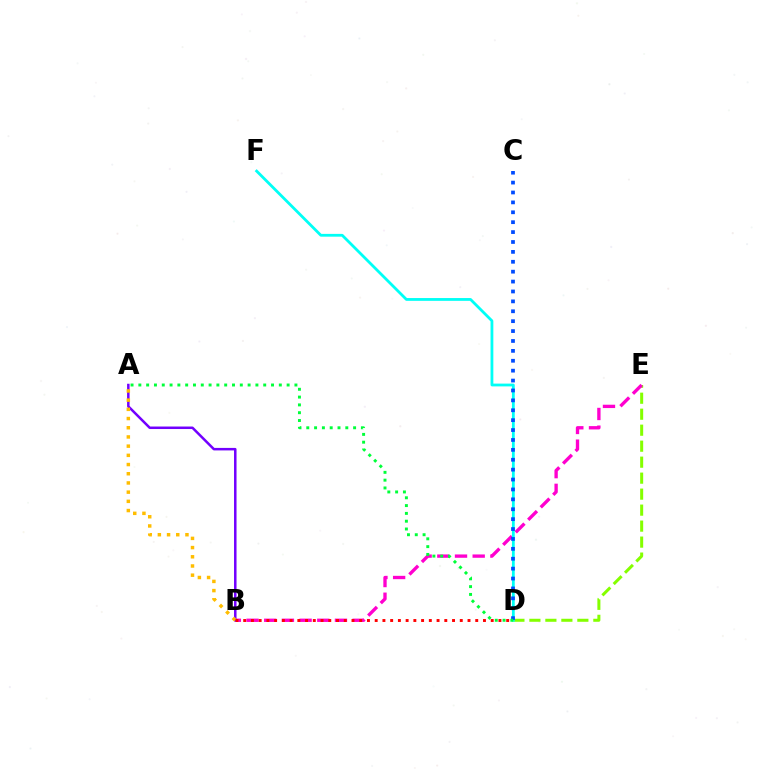{('D', 'E'): [{'color': '#84ff00', 'line_style': 'dashed', 'thickness': 2.17}], ('B', 'E'): [{'color': '#ff00cf', 'line_style': 'dashed', 'thickness': 2.4}], ('D', 'F'): [{'color': '#00fff6', 'line_style': 'solid', 'thickness': 2.01}], ('A', 'B'): [{'color': '#7200ff', 'line_style': 'solid', 'thickness': 1.8}, {'color': '#ffbd00', 'line_style': 'dotted', 'thickness': 2.5}], ('C', 'D'): [{'color': '#004bff', 'line_style': 'dotted', 'thickness': 2.69}], ('A', 'D'): [{'color': '#00ff39', 'line_style': 'dotted', 'thickness': 2.12}], ('B', 'D'): [{'color': '#ff0000', 'line_style': 'dotted', 'thickness': 2.1}]}